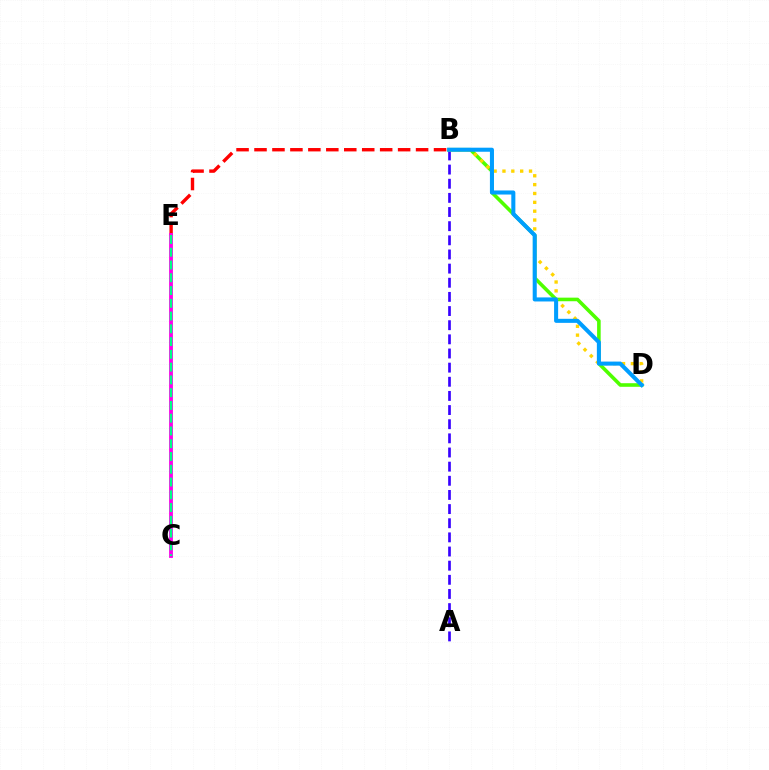{('A', 'B'): [{'color': '#3700ff', 'line_style': 'dashed', 'thickness': 1.92}], ('B', 'D'): [{'color': '#4fff00', 'line_style': 'solid', 'thickness': 2.59}, {'color': '#ffd500', 'line_style': 'dotted', 'thickness': 2.41}, {'color': '#009eff', 'line_style': 'solid', 'thickness': 2.92}], ('B', 'E'): [{'color': '#ff0000', 'line_style': 'dashed', 'thickness': 2.44}], ('C', 'E'): [{'color': '#ff00ed', 'line_style': 'solid', 'thickness': 2.76}, {'color': '#00ff86', 'line_style': 'dashed', 'thickness': 1.73}]}